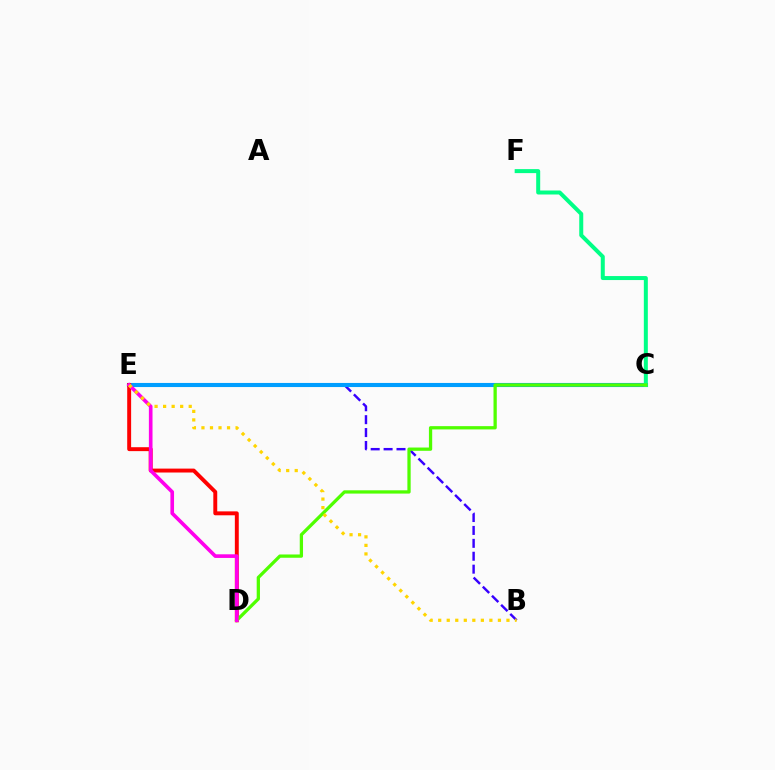{('B', 'E'): [{'color': '#3700ff', 'line_style': 'dashed', 'thickness': 1.75}, {'color': '#ffd500', 'line_style': 'dotted', 'thickness': 2.32}], ('C', 'E'): [{'color': '#009eff', 'line_style': 'solid', 'thickness': 2.95}], ('D', 'E'): [{'color': '#ff0000', 'line_style': 'solid', 'thickness': 2.82}, {'color': '#ff00ed', 'line_style': 'solid', 'thickness': 2.62}], ('C', 'F'): [{'color': '#00ff86', 'line_style': 'solid', 'thickness': 2.88}], ('C', 'D'): [{'color': '#4fff00', 'line_style': 'solid', 'thickness': 2.36}]}